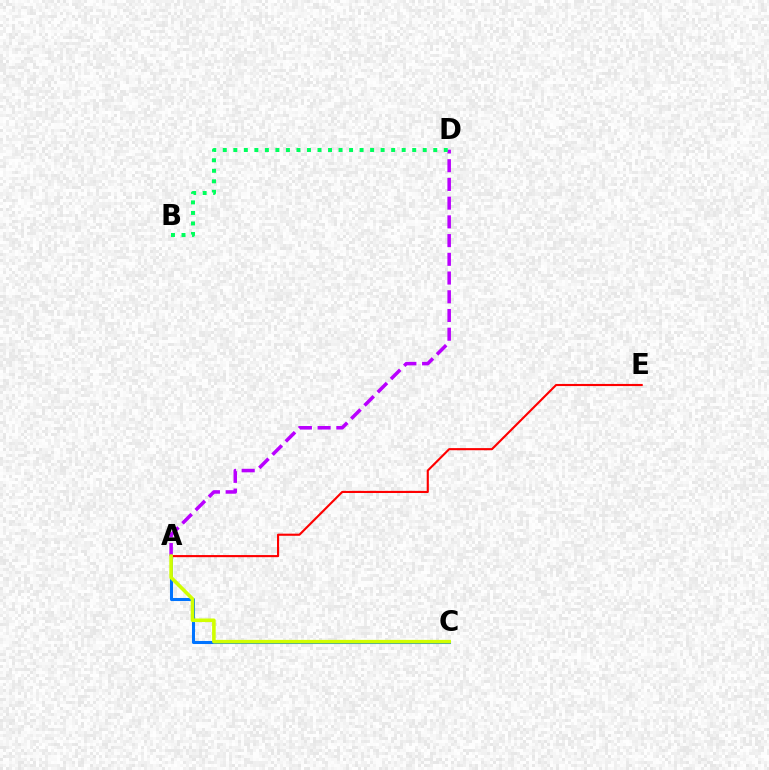{('A', 'C'): [{'color': '#0074ff', 'line_style': 'solid', 'thickness': 2.2}, {'color': '#d1ff00', 'line_style': 'solid', 'thickness': 2.58}], ('A', 'E'): [{'color': '#ff0000', 'line_style': 'solid', 'thickness': 1.53}], ('A', 'D'): [{'color': '#b900ff', 'line_style': 'dashed', 'thickness': 2.54}], ('B', 'D'): [{'color': '#00ff5c', 'line_style': 'dotted', 'thickness': 2.86}]}